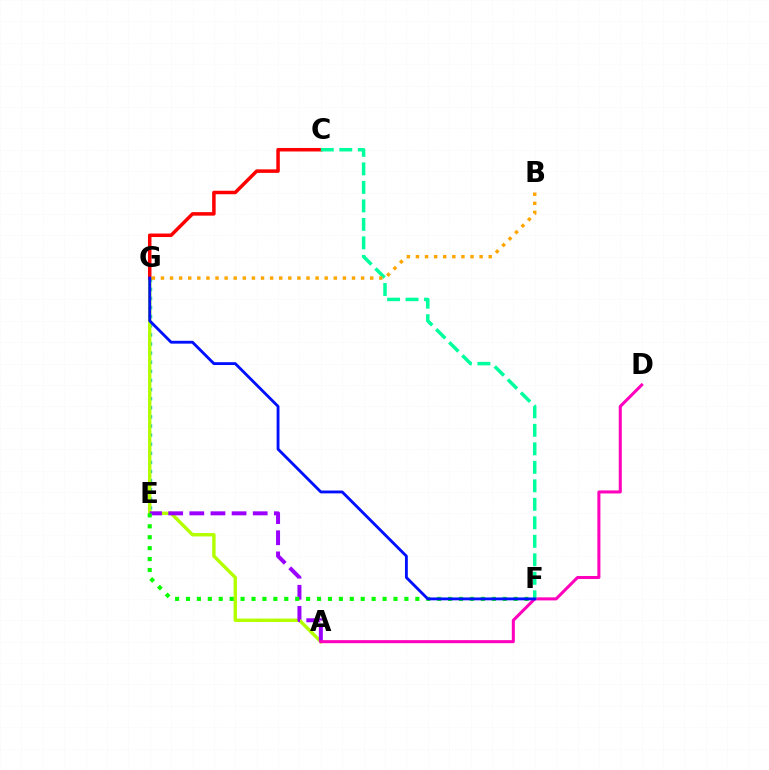{('E', 'G'): [{'color': '#00b5ff', 'line_style': 'dotted', 'thickness': 2.48}], ('A', 'G'): [{'color': '#b3ff00', 'line_style': 'solid', 'thickness': 2.46}], ('C', 'G'): [{'color': '#ff0000', 'line_style': 'solid', 'thickness': 2.52}], ('A', 'E'): [{'color': '#9b00ff', 'line_style': 'dashed', 'thickness': 2.87}], ('A', 'D'): [{'color': '#ff00bd', 'line_style': 'solid', 'thickness': 2.18}], ('E', 'F'): [{'color': '#08ff00', 'line_style': 'dotted', 'thickness': 2.97}], ('C', 'F'): [{'color': '#00ff9d', 'line_style': 'dashed', 'thickness': 2.51}], ('B', 'G'): [{'color': '#ffa500', 'line_style': 'dotted', 'thickness': 2.47}], ('F', 'G'): [{'color': '#0010ff', 'line_style': 'solid', 'thickness': 2.05}]}